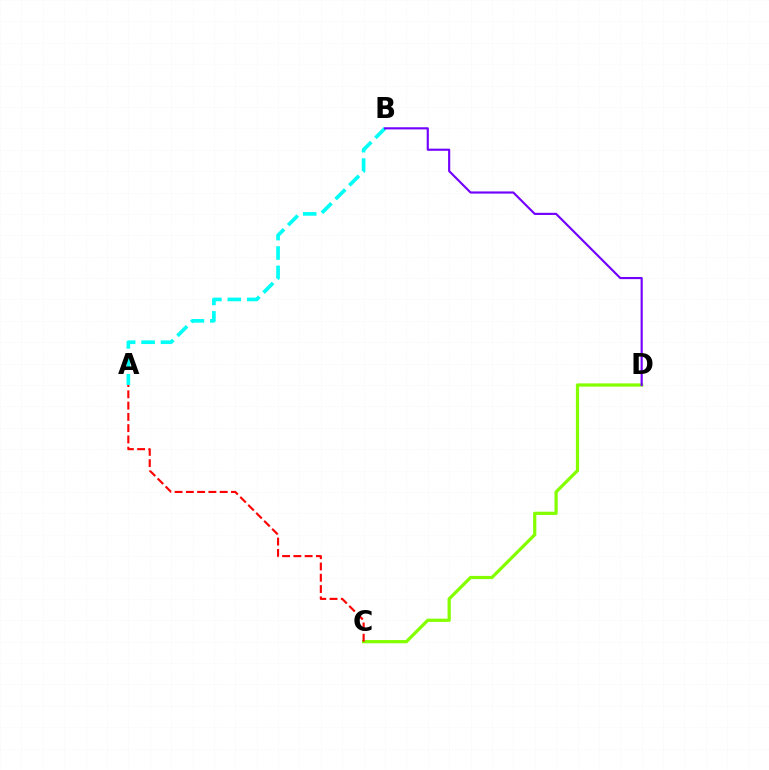{('A', 'B'): [{'color': '#00fff6', 'line_style': 'dashed', 'thickness': 2.64}], ('C', 'D'): [{'color': '#84ff00', 'line_style': 'solid', 'thickness': 2.33}], ('A', 'C'): [{'color': '#ff0000', 'line_style': 'dashed', 'thickness': 1.53}], ('B', 'D'): [{'color': '#7200ff', 'line_style': 'solid', 'thickness': 1.54}]}